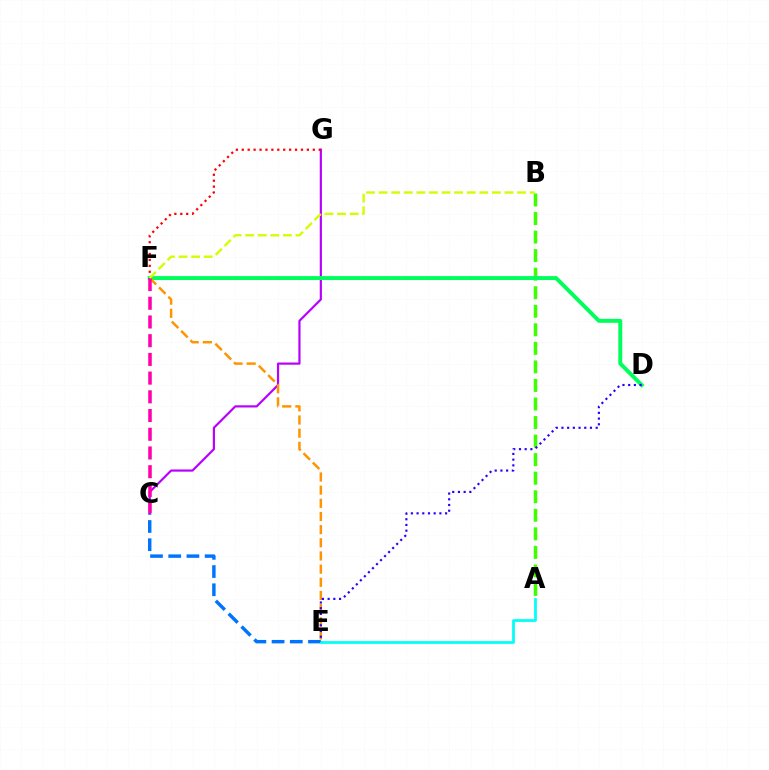{('C', 'E'): [{'color': '#0074ff', 'line_style': 'dashed', 'thickness': 2.47}], ('C', 'G'): [{'color': '#b900ff', 'line_style': 'solid', 'thickness': 1.57}], ('F', 'G'): [{'color': '#ff0000', 'line_style': 'dotted', 'thickness': 1.61}], ('A', 'B'): [{'color': '#3dff00', 'line_style': 'dashed', 'thickness': 2.52}], ('A', 'E'): [{'color': '#00fff6', 'line_style': 'solid', 'thickness': 1.98}], ('D', 'F'): [{'color': '#00ff5c', 'line_style': 'solid', 'thickness': 2.84}], ('E', 'F'): [{'color': '#ff9400', 'line_style': 'dashed', 'thickness': 1.79}], ('C', 'F'): [{'color': '#ff00ac', 'line_style': 'dashed', 'thickness': 2.54}], ('D', 'E'): [{'color': '#2500ff', 'line_style': 'dotted', 'thickness': 1.55}], ('B', 'F'): [{'color': '#d1ff00', 'line_style': 'dashed', 'thickness': 1.71}]}